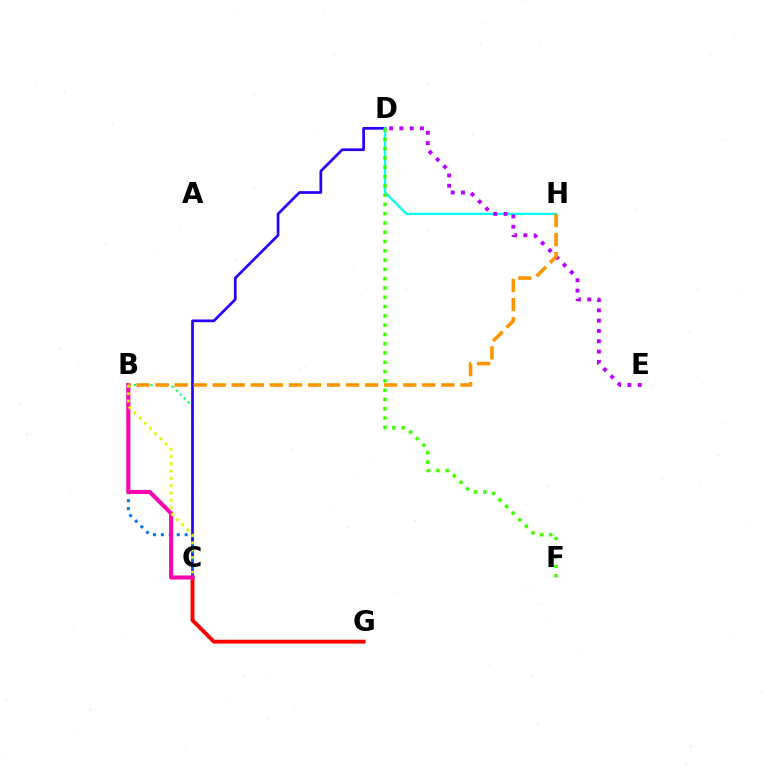{('B', 'C'): [{'color': '#00ff5c', 'line_style': 'dotted', 'thickness': 1.5}, {'color': '#0074ff', 'line_style': 'dotted', 'thickness': 2.16}, {'color': '#ff00ac', 'line_style': 'solid', 'thickness': 2.92}, {'color': '#d1ff00', 'line_style': 'dotted', 'thickness': 1.99}], ('C', 'D'): [{'color': '#2500ff', 'line_style': 'solid', 'thickness': 1.95}], ('D', 'H'): [{'color': '#00fff6', 'line_style': 'solid', 'thickness': 1.62}], ('C', 'G'): [{'color': '#ff0000', 'line_style': 'solid', 'thickness': 2.79}], ('D', 'F'): [{'color': '#3dff00', 'line_style': 'dotted', 'thickness': 2.52}], ('D', 'E'): [{'color': '#b900ff', 'line_style': 'dotted', 'thickness': 2.8}], ('B', 'H'): [{'color': '#ff9400', 'line_style': 'dashed', 'thickness': 2.59}]}